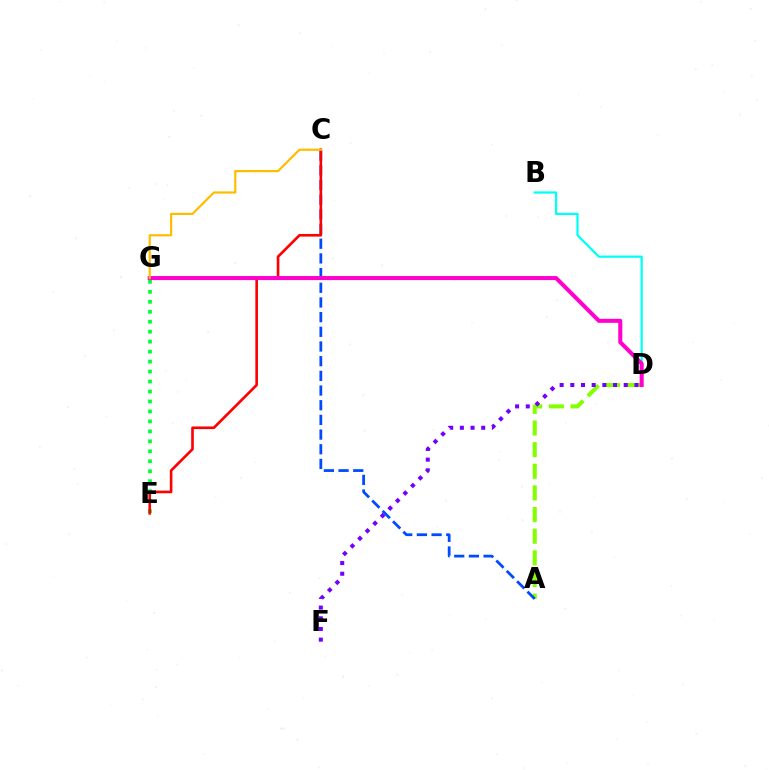{('E', 'G'): [{'color': '#00ff39', 'line_style': 'dotted', 'thickness': 2.71}], ('B', 'D'): [{'color': '#00fff6', 'line_style': 'solid', 'thickness': 1.6}], ('A', 'D'): [{'color': '#84ff00', 'line_style': 'dashed', 'thickness': 2.94}], ('A', 'C'): [{'color': '#004bff', 'line_style': 'dashed', 'thickness': 1.99}], ('C', 'E'): [{'color': '#ff0000', 'line_style': 'solid', 'thickness': 1.9}], ('D', 'G'): [{'color': '#ff00cf', 'line_style': 'solid', 'thickness': 2.91}], ('D', 'F'): [{'color': '#7200ff', 'line_style': 'dotted', 'thickness': 2.9}], ('C', 'G'): [{'color': '#ffbd00', 'line_style': 'solid', 'thickness': 1.59}]}